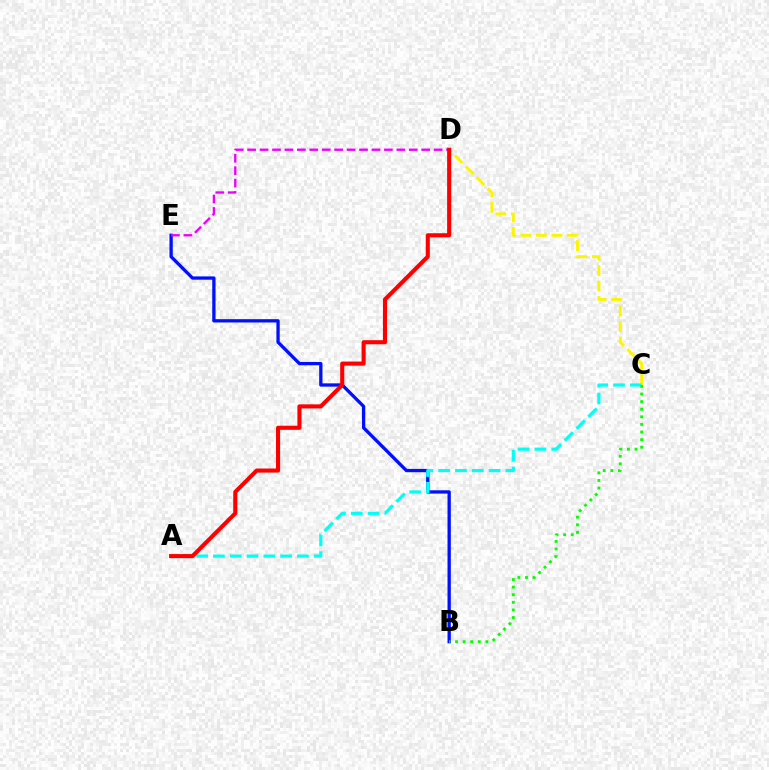{('B', 'E'): [{'color': '#0010ff', 'line_style': 'solid', 'thickness': 2.38}], ('C', 'D'): [{'color': '#fcf500', 'line_style': 'dashed', 'thickness': 2.1}], ('A', 'C'): [{'color': '#00fff6', 'line_style': 'dashed', 'thickness': 2.28}], ('D', 'E'): [{'color': '#ee00ff', 'line_style': 'dashed', 'thickness': 1.69}], ('A', 'D'): [{'color': '#ff0000', 'line_style': 'solid', 'thickness': 2.94}], ('B', 'C'): [{'color': '#08ff00', 'line_style': 'dotted', 'thickness': 2.06}]}